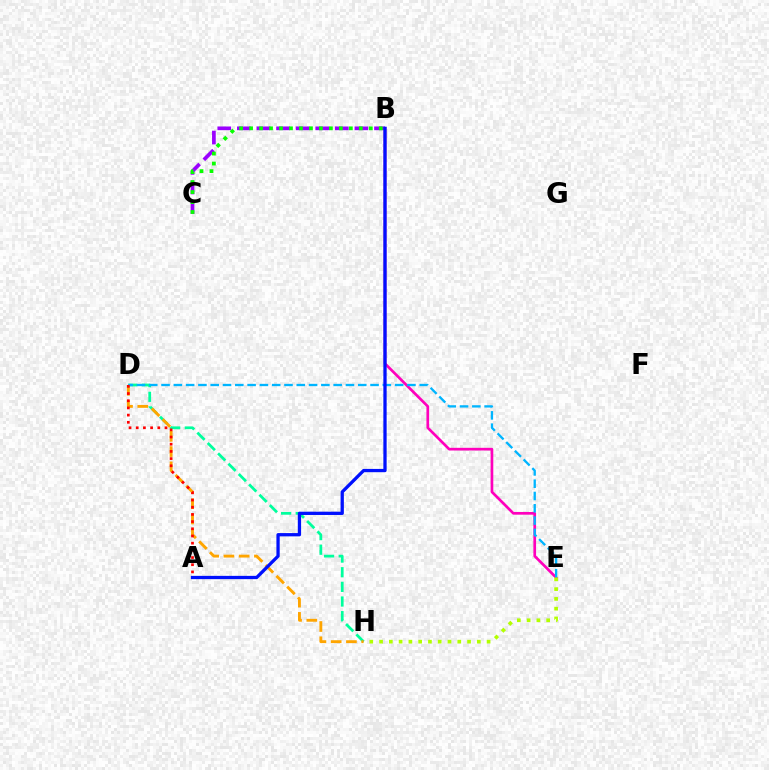{('D', 'H'): [{'color': '#00ff9d', 'line_style': 'dashed', 'thickness': 1.99}, {'color': '#ffa500', 'line_style': 'dashed', 'thickness': 2.07}], ('B', 'E'): [{'color': '#ff00bd', 'line_style': 'solid', 'thickness': 1.94}], ('B', 'C'): [{'color': '#9b00ff', 'line_style': 'dashed', 'thickness': 2.66}, {'color': '#08ff00', 'line_style': 'dotted', 'thickness': 2.71}], ('D', 'E'): [{'color': '#00b5ff', 'line_style': 'dashed', 'thickness': 1.67}], ('A', 'D'): [{'color': '#ff0000', 'line_style': 'dotted', 'thickness': 1.95}], ('E', 'H'): [{'color': '#b3ff00', 'line_style': 'dotted', 'thickness': 2.66}], ('A', 'B'): [{'color': '#0010ff', 'line_style': 'solid', 'thickness': 2.36}]}